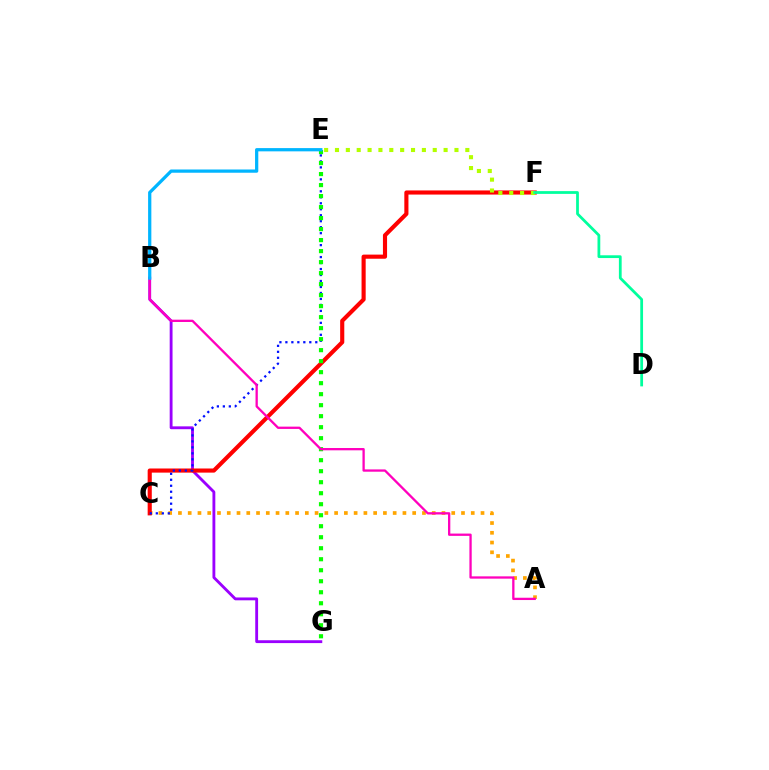{('A', 'C'): [{'color': '#ffa500', 'line_style': 'dotted', 'thickness': 2.65}], ('B', 'G'): [{'color': '#9b00ff', 'line_style': 'solid', 'thickness': 2.05}], ('C', 'F'): [{'color': '#ff0000', 'line_style': 'solid', 'thickness': 2.97}], ('C', 'E'): [{'color': '#0010ff', 'line_style': 'dotted', 'thickness': 1.62}], ('E', 'F'): [{'color': '#b3ff00', 'line_style': 'dotted', 'thickness': 2.95}], ('E', 'G'): [{'color': '#08ff00', 'line_style': 'dotted', 'thickness': 2.99}], ('A', 'B'): [{'color': '#ff00bd', 'line_style': 'solid', 'thickness': 1.66}], ('D', 'F'): [{'color': '#00ff9d', 'line_style': 'solid', 'thickness': 1.99}], ('B', 'E'): [{'color': '#00b5ff', 'line_style': 'solid', 'thickness': 2.34}]}